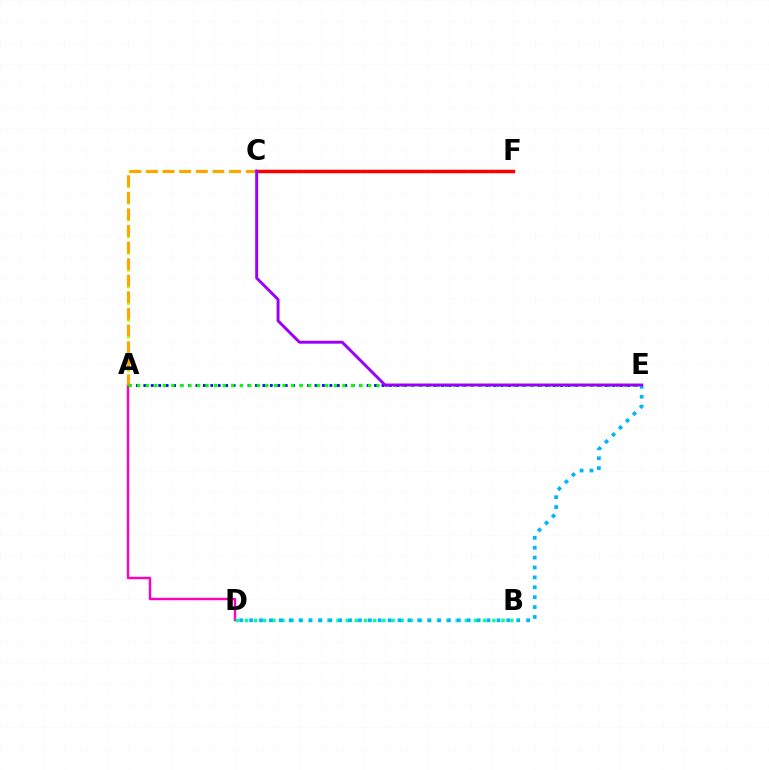{('A', 'C'): [{'color': '#b3ff00', 'line_style': 'dotted', 'thickness': 2.27}, {'color': '#ffa500', 'line_style': 'dashed', 'thickness': 2.25}], ('C', 'F'): [{'color': '#ff0000', 'line_style': 'solid', 'thickness': 2.51}], ('A', 'D'): [{'color': '#ff00bd', 'line_style': 'solid', 'thickness': 1.75}], ('B', 'D'): [{'color': '#00ff9d', 'line_style': 'dotted', 'thickness': 2.49}], ('A', 'E'): [{'color': '#0010ff', 'line_style': 'dotted', 'thickness': 2.02}, {'color': '#08ff00', 'line_style': 'dotted', 'thickness': 2.32}], ('D', 'E'): [{'color': '#00b5ff', 'line_style': 'dotted', 'thickness': 2.69}], ('C', 'E'): [{'color': '#9b00ff', 'line_style': 'solid', 'thickness': 2.11}]}